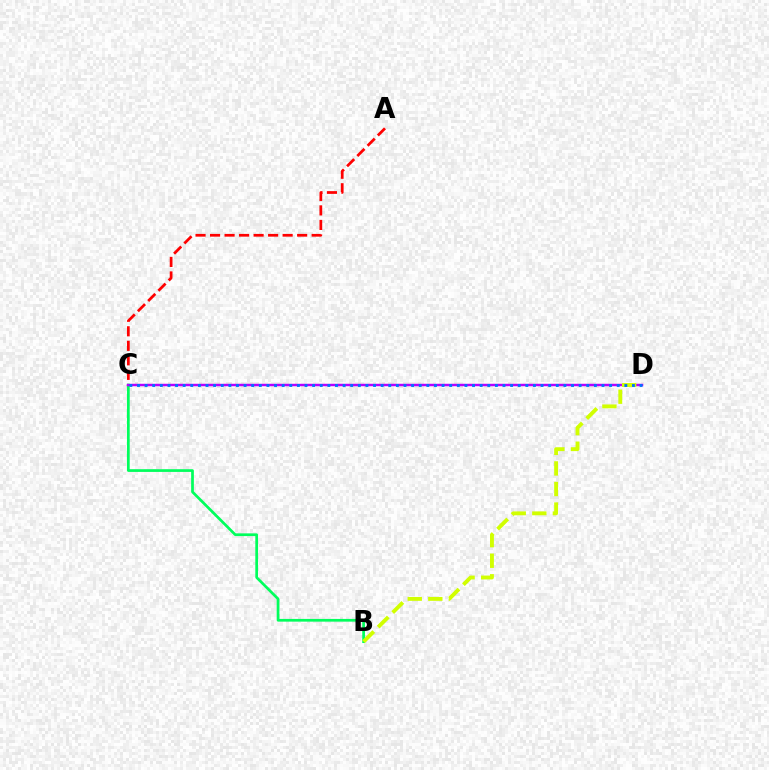{('B', 'C'): [{'color': '#00ff5c', 'line_style': 'solid', 'thickness': 1.96}], ('A', 'C'): [{'color': '#ff0000', 'line_style': 'dashed', 'thickness': 1.97}], ('C', 'D'): [{'color': '#b900ff', 'line_style': 'solid', 'thickness': 1.77}, {'color': '#0074ff', 'line_style': 'dotted', 'thickness': 2.07}], ('B', 'D'): [{'color': '#d1ff00', 'line_style': 'dashed', 'thickness': 2.79}]}